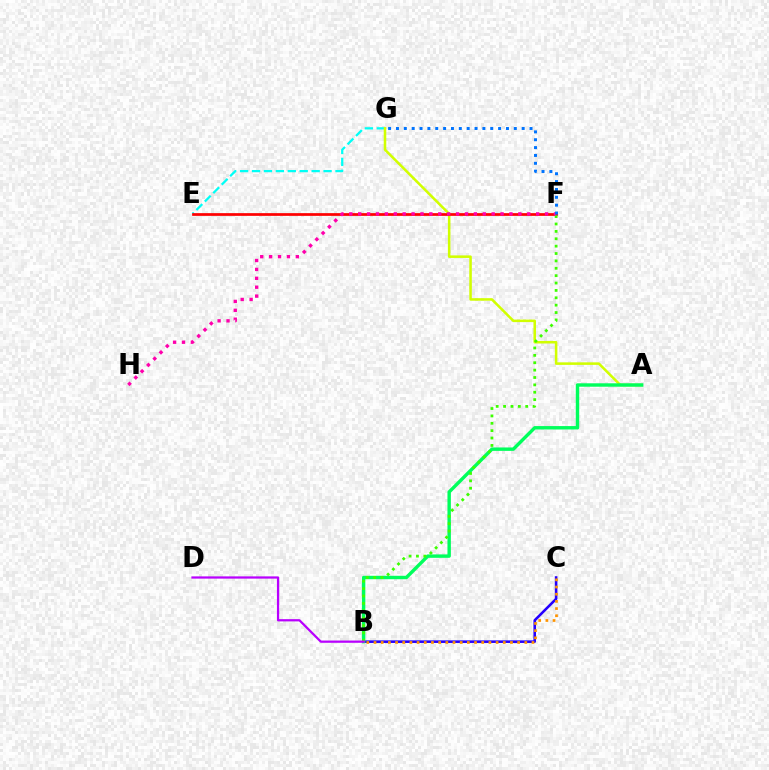{('E', 'G'): [{'color': '#00fff6', 'line_style': 'dashed', 'thickness': 1.62}], ('A', 'G'): [{'color': '#d1ff00', 'line_style': 'solid', 'thickness': 1.83}], ('B', 'C'): [{'color': '#2500ff', 'line_style': 'solid', 'thickness': 1.86}, {'color': '#ff9400', 'line_style': 'dotted', 'thickness': 1.95}], ('A', 'B'): [{'color': '#00ff5c', 'line_style': 'solid', 'thickness': 2.46}], ('E', 'F'): [{'color': '#ff0000', 'line_style': 'solid', 'thickness': 1.96}], ('B', 'F'): [{'color': '#3dff00', 'line_style': 'dotted', 'thickness': 2.01}], ('F', 'H'): [{'color': '#ff00ac', 'line_style': 'dotted', 'thickness': 2.42}], ('B', 'D'): [{'color': '#b900ff', 'line_style': 'solid', 'thickness': 1.62}], ('F', 'G'): [{'color': '#0074ff', 'line_style': 'dotted', 'thickness': 2.13}]}